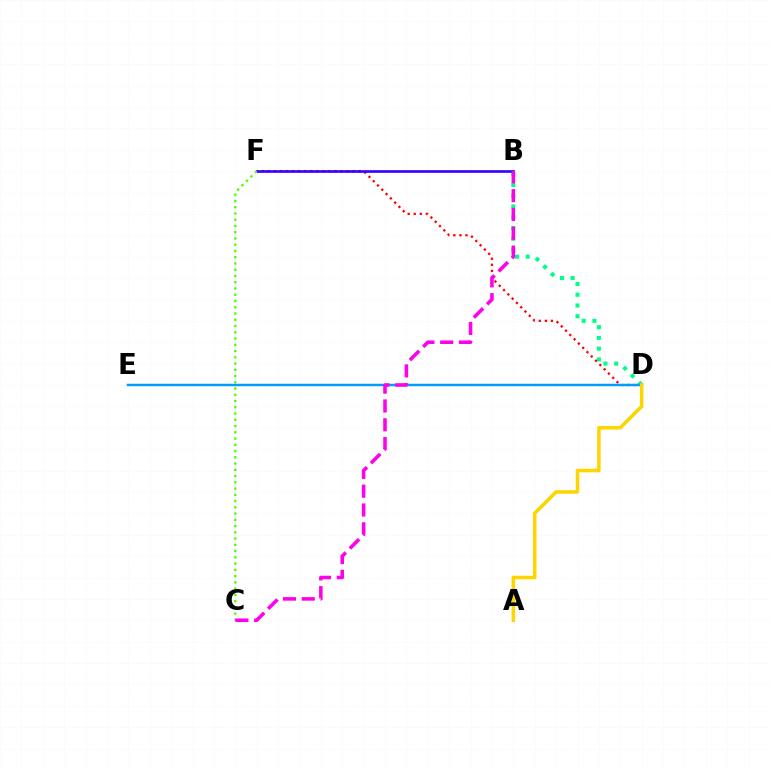{('B', 'D'): [{'color': '#00ff86', 'line_style': 'dotted', 'thickness': 2.92}], ('D', 'F'): [{'color': '#ff0000', 'line_style': 'dotted', 'thickness': 1.65}], ('B', 'F'): [{'color': '#3700ff', 'line_style': 'solid', 'thickness': 1.92}], ('C', 'F'): [{'color': '#4fff00', 'line_style': 'dotted', 'thickness': 1.7}], ('D', 'E'): [{'color': '#009eff', 'line_style': 'solid', 'thickness': 1.78}], ('B', 'C'): [{'color': '#ff00ed', 'line_style': 'dashed', 'thickness': 2.56}], ('A', 'D'): [{'color': '#ffd500', 'line_style': 'solid', 'thickness': 2.53}]}